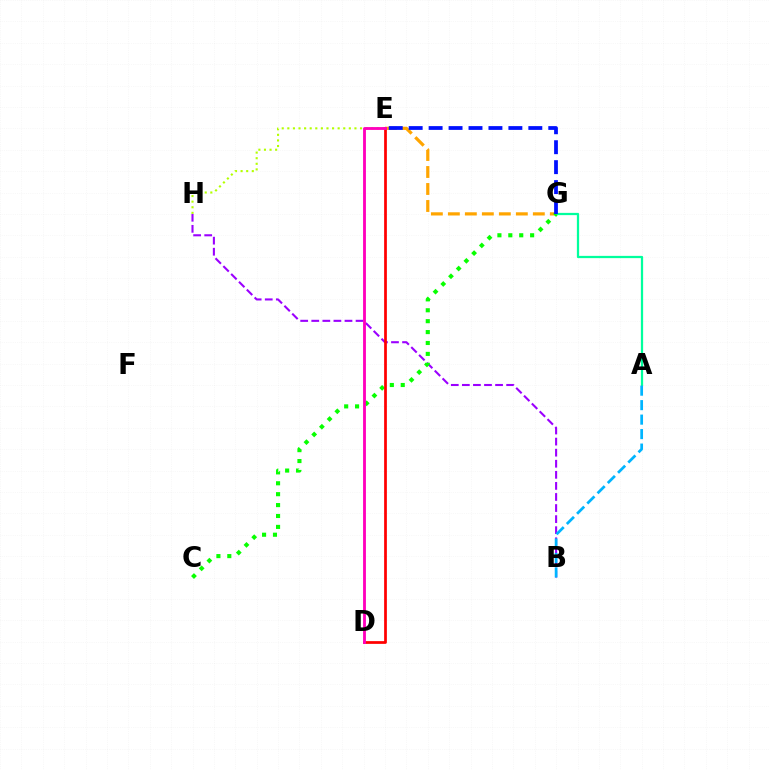{('E', 'G'): [{'color': '#ffa500', 'line_style': 'dashed', 'thickness': 2.31}, {'color': '#0010ff', 'line_style': 'dashed', 'thickness': 2.71}], ('B', 'H'): [{'color': '#9b00ff', 'line_style': 'dashed', 'thickness': 1.5}], ('A', 'G'): [{'color': '#00ff9d', 'line_style': 'solid', 'thickness': 1.62}], ('C', 'G'): [{'color': '#08ff00', 'line_style': 'dotted', 'thickness': 2.96}], ('E', 'H'): [{'color': '#b3ff00', 'line_style': 'dotted', 'thickness': 1.52}], ('A', 'B'): [{'color': '#00b5ff', 'line_style': 'dashed', 'thickness': 1.97}], ('D', 'E'): [{'color': '#ff0000', 'line_style': 'solid', 'thickness': 1.97}, {'color': '#ff00bd', 'line_style': 'solid', 'thickness': 2.05}]}